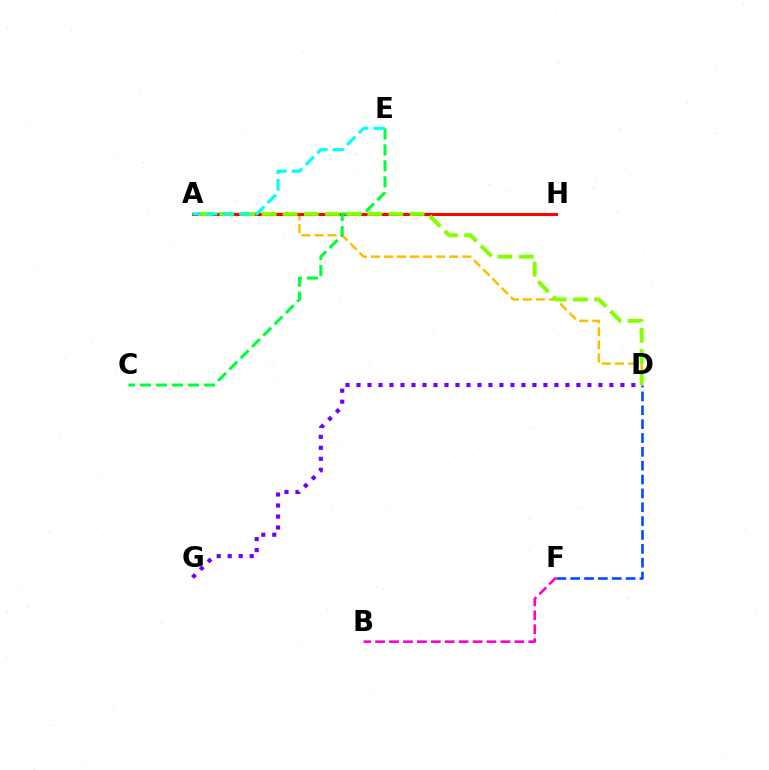{('A', 'D'): [{'color': '#ffbd00', 'line_style': 'dashed', 'thickness': 1.77}, {'color': '#84ff00', 'line_style': 'dashed', 'thickness': 2.87}], ('D', 'G'): [{'color': '#7200ff', 'line_style': 'dotted', 'thickness': 2.99}], ('B', 'F'): [{'color': '#ff00cf', 'line_style': 'dashed', 'thickness': 1.89}], ('D', 'F'): [{'color': '#004bff', 'line_style': 'dashed', 'thickness': 1.88}], ('A', 'H'): [{'color': '#ff0000', 'line_style': 'solid', 'thickness': 2.21}], ('C', 'E'): [{'color': '#00ff39', 'line_style': 'dashed', 'thickness': 2.17}], ('A', 'E'): [{'color': '#00fff6', 'line_style': 'dashed', 'thickness': 2.25}]}